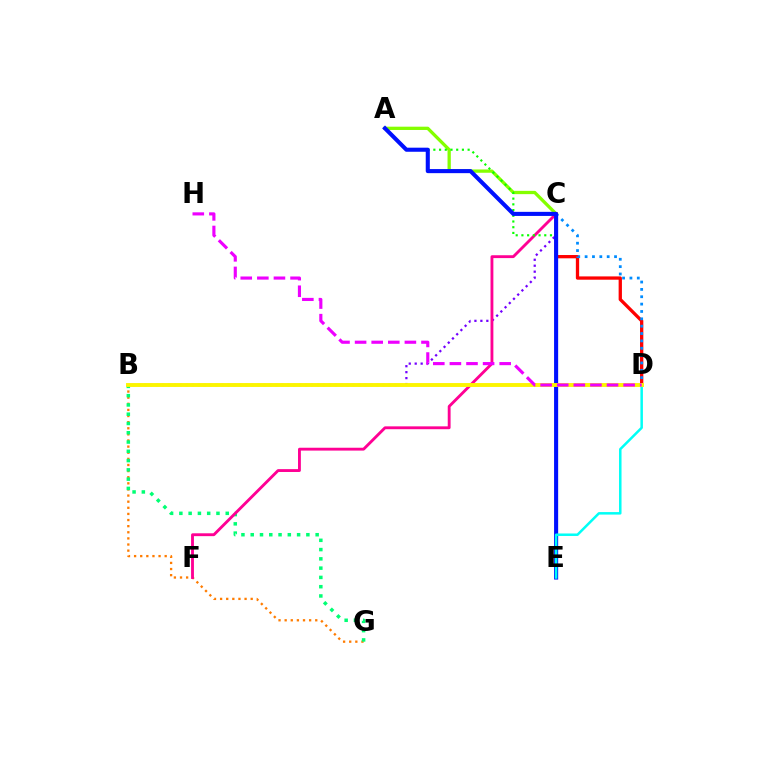{('C', 'D'): [{'color': '#ff0000', 'line_style': 'solid', 'thickness': 2.37}, {'color': '#008cff', 'line_style': 'dotted', 'thickness': 2.0}], ('B', 'C'): [{'color': '#7200ff', 'line_style': 'dotted', 'thickness': 1.62}], ('B', 'G'): [{'color': '#ff7c00', 'line_style': 'dotted', 'thickness': 1.66}, {'color': '#00ff74', 'line_style': 'dotted', 'thickness': 2.52}], ('A', 'C'): [{'color': '#84ff00', 'line_style': 'solid', 'thickness': 2.37}], ('C', 'F'): [{'color': '#ff0094', 'line_style': 'solid', 'thickness': 2.06}], ('A', 'E'): [{'color': '#08ff00', 'line_style': 'dotted', 'thickness': 1.55}, {'color': '#0010ff', 'line_style': 'solid', 'thickness': 2.94}], ('D', 'E'): [{'color': '#00fff6', 'line_style': 'solid', 'thickness': 1.8}], ('B', 'D'): [{'color': '#fcf500', 'line_style': 'solid', 'thickness': 2.8}], ('D', 'H'): [{'color': '#ee00ff', 'line_style': 'dashed', 'thickness': 2.25}]}